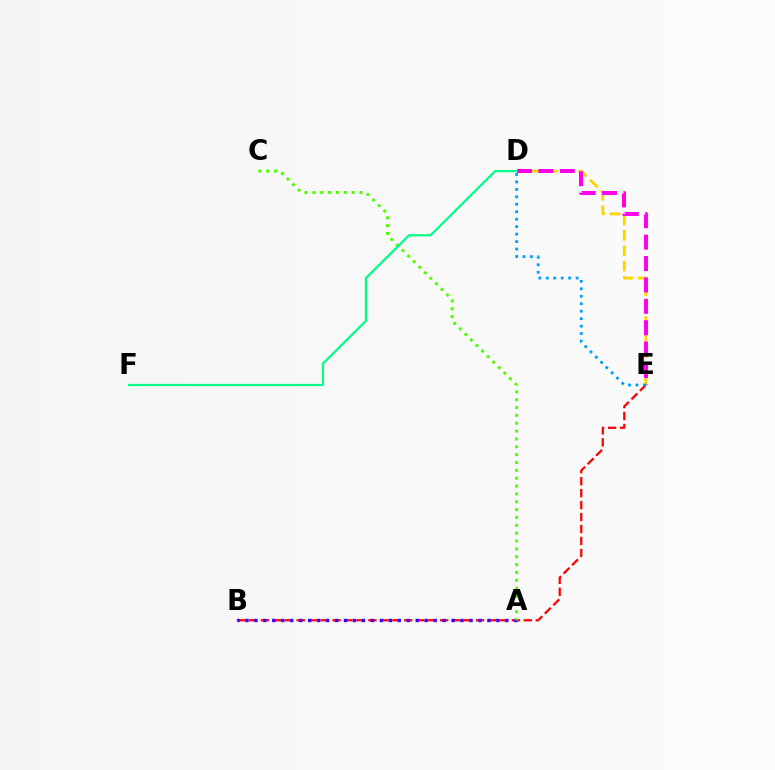{('B', 'E'): [{'color': '#ff0000', 'line_style': 'dashed', 'thickness': 1.62}], ('A', 'B'): [{'color': '#3700ff', 'line_style': 'dotted', 'thickness': 2.44}], ('D', 'E'): [{'color': '#ffd500', 'line_style': 'dashed', 'thickness': 2.09}, {'color': '#ff00ed', 'line_style': 'dashed', 'thickness': 2.91}, {'color': '#009eff', 'line_style': 'dotted', 'thickness': 2.03}], ('A', 'C'): [{'color': '#4fff00', 'line_style': 'dotted', 'thickness': 2.13}], ('D', 'F'): [{'color': '#00ff86', 'line_style': 'solid', 'thickness': 1.61}]}